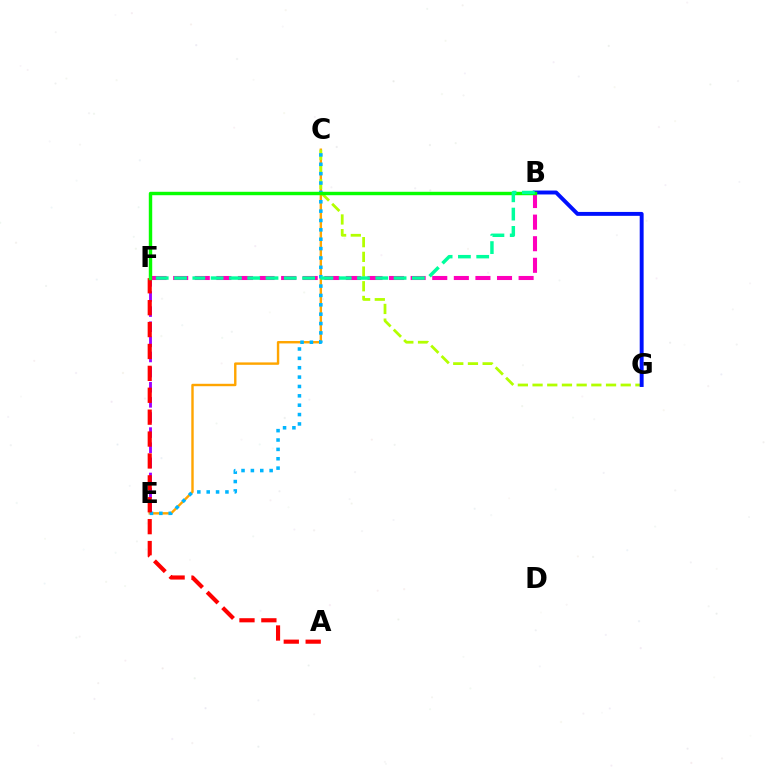{('E', 'F'): [{'color': '#9b00ff', 'line_style': 'dashed', 'thickness': 2.05}], ('C', 'E'): [{'color': '#ffa500', 'line_style': 'solid', 'thickness': 1.74}, {'color': '#00b5ff', 'line_style': 'dotted', 'thickness': 2.55}], ('C', 'G'): [{'color': '#b3ff00', 'line_style': 'dashed', 'thickness': 2.0}], ('B', 'F'): [{'color': '#ff00bd', 'line_style': 'dashed', 'thickness': 2.93}, {'color': '#08ff00', 'line_style': 'solid', 'thickness': 2.47}, {'color': '#00ff9d', 'line_style': 'dashed', 'thickness': 2.49}], ('A', 'F'): [{'color': '#ff0000', 'line_style': 'dashed', 'thickness': 2.97}], ('B', 'G'): [{'color': '#0010ff', 'line_style': 'solid', 'thickness': 2.82}]}